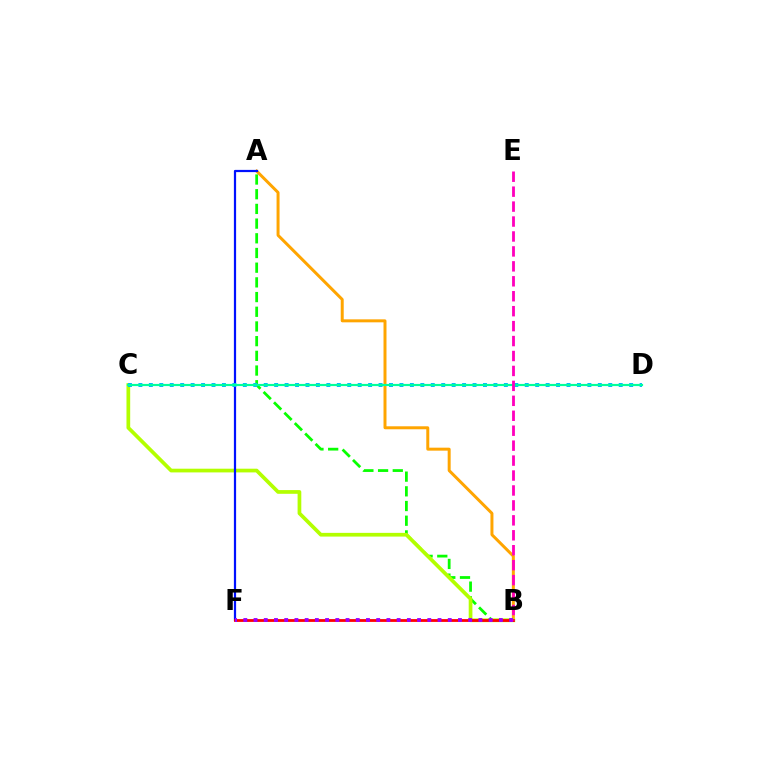{('A', 'B'): [{'color': '#ffa500', 'line_style': 'solid', 'thickness': 2.15}, {'color': '#08ff00', 'line_style': 'dashed', 'thickness': 2.0}], ('B', 'C'): [{'color': '#b3ff00', 'line_style': 'solid', 'thickness': 2.67}], ('A', 'F'): [{'color': '#0010ff', 'line_style': 'solid', 'thickness': 1.6}], ('B', 'F'): [{'color': '#ff0000', 'line_style': 'solid', 'thickness': 2.02}, {'color': '#9b00ff', 'line_style': 'dotted', 'thickness': 2.78}], ('C', 'D'): [{'color': '#00b5ff', 'line_style': 'dotted', 'thickness': 2.84}, {'color': '#00ff9d', 'line_style': 'solid', 'thickness': 1.56}], ('B', 'E'): [{'color': '#ff00bd', 'line_style': 'dashed', 'thickness': 2.03}]}